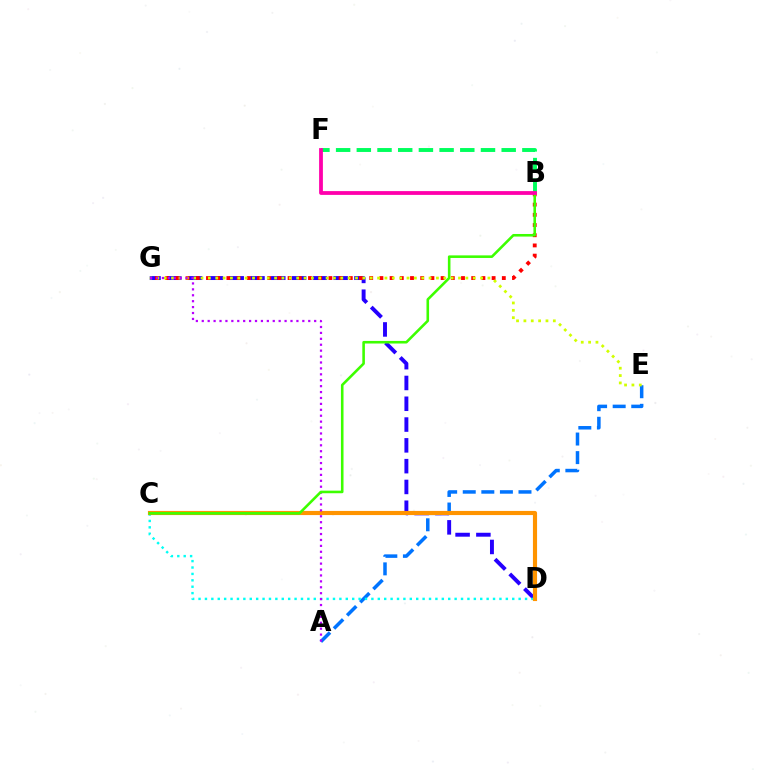{('A', 'E'): [{'color': '#0074ff', 'line_style': 'dashed', 'thickness': 2.52}], ('D', 'G'): [{'color': '#2500ff', 'line_style': 'dashed', 'thickness': 2.83}], ('B', 'G'): [{'color': '#ff0000', 'line_style': 'dotted', 'thickness': 2.77}], ('B', 'F'): [{'color': '#00ff5c', 'line_style': 'dashed', 'thickness': 2.81}, {'color': '#ff00ac', 'line_style': 'solid', 'thickness': 2.73}], ('C', 'D'): [{'color': '#00fff6', 'line_style': 'dotted', 'thickness': 1.74}, {'color': '#ff9400', 'line_style': 'solid', 'thickness': 2.98}], ('E', 'G'): [{'color': '#d1ff00', 'line_style': 'dotted', 'thickness': 2.0}], ('A', 'G'): [{'color': '#b900ff', 'line_style': 'dotted', 'thickness': 1.61}], ('B', 'C'): [{'color': '#3dff00', 'line_style': 'solid', 'thickness': 1.86}]}